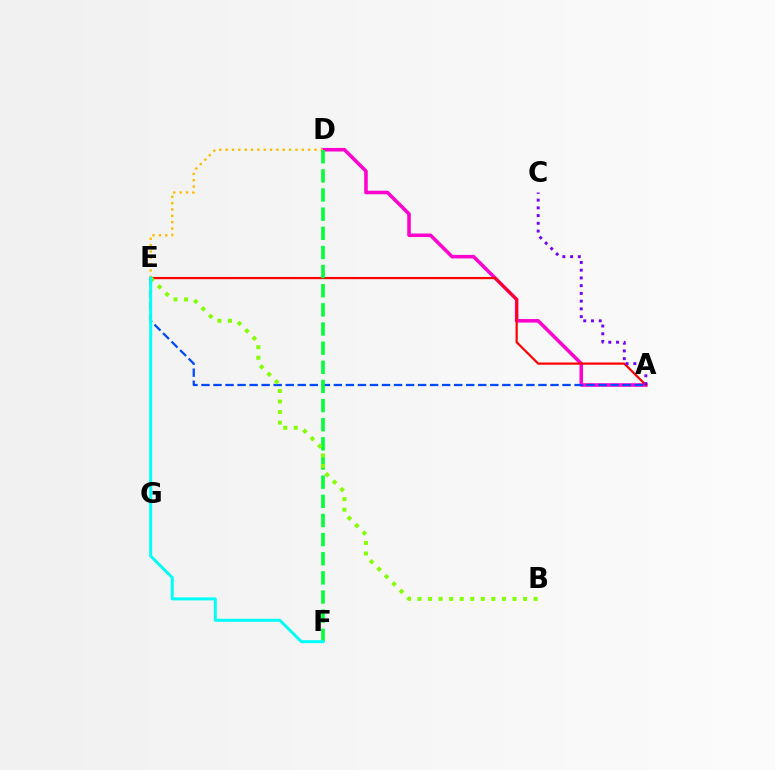{('A', 'D'): [{'color': '#ff00cf', 'line_style': 'solid', 'thickness': 2.55}], ('A', 'E'): [{'color': '#ff0000', 'line_style': 'solid', 'thickness': 1.61}, {'color': '#004bff', 'line_style': 'dashed', 'thickness': 1.63}], ('D', 'E'): [{'color': '#ffbd00', 'line_style': 'dotted', 'thickness': 1.73}], ('D', 'F'): [{'color': '#00ff39', 'line_style': 'dashed', 'thickness': 2.6}], ('B', 'E'): [{'color': '#84ff00', 'line_style': 'dotted', 'thickness': 2.87}], ('E', 'F'): [{'color': '#00fff6', 'line_style': 'solid', 'thickness': 2.16}], ('A', 'C'): [{'color': '#7200ff', 'line_style': 'dotted', 'thickness': 2.1}]}